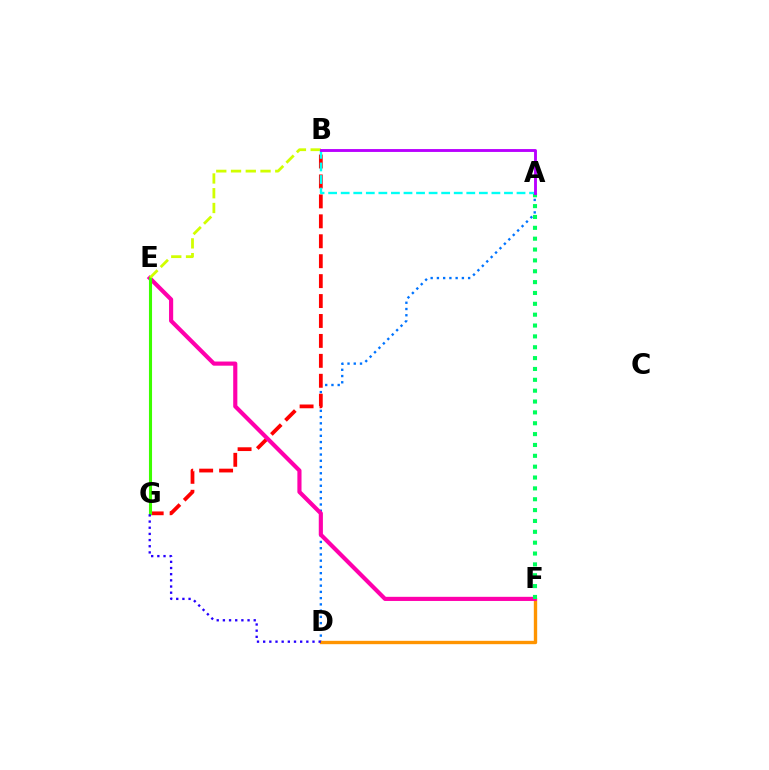{('A', 'D'): [{'color': '#0074ff', 'line_style': 'dotted', 'thickness': 1.7}], ('D', 'F'): [{'color': '#ff9400', 'line_style': 'solid', 'thickness': 2.42}], ('B', 'G'): [{'color': '#ff0000', 'line_style': 'dashed', 'thickness': 2.71}], ('E', 'F'): [{'color': '#ff00ac', 'line_style': 'solid', 'thickness': 2.98}], ('E', 'G'): [{'color': '#3dff00', 'line_style': 'solid', 'thickness': 2.22}], ('D', 'G'): [{'color': '#2500ff', 'line_style': 'dotted', 'thickness': 1.68}], ('B', 'E'): [{'color': '#d1ff00', 'line_style': 'dashed', 'thickness': 2.0}], ('A', 'F'): [{'color': '#00ff5c', 'line_style': 'dotted', 'thickness': 2.95}], ('A', 'B'): [{'color': '#00fff6', 'line_style': 'dashed', 'thickness': 1.71}, {'color': '#b900ff', 'line_style': 'solid', 'thickness': 2.07}]}